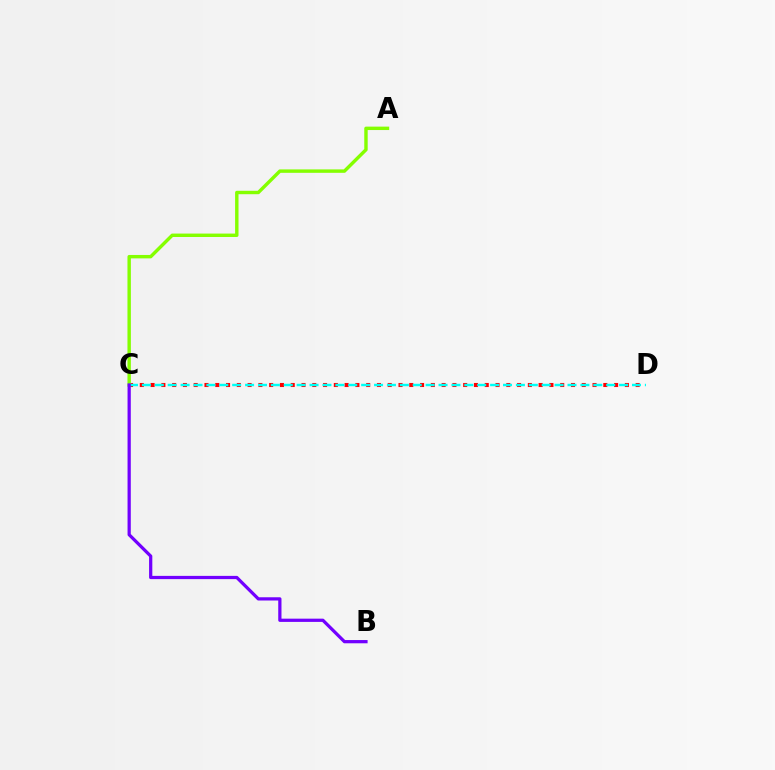{('C', 'D'): [{'color': '#ff0000', 'line_style': 'dotted', 'thickness': 2.93}, {'color': '#00fff6', 'line_style': 'dashed', 'thickness': 1.75}], ('A', 'C'): [{'color': '#84ff00', 'line_style': 'solid', 'thickness': 2.46}], ('B', 'C'): [{'color': '#7200ff', 'line_style': 'solid', 'thickness': 2.33}]}